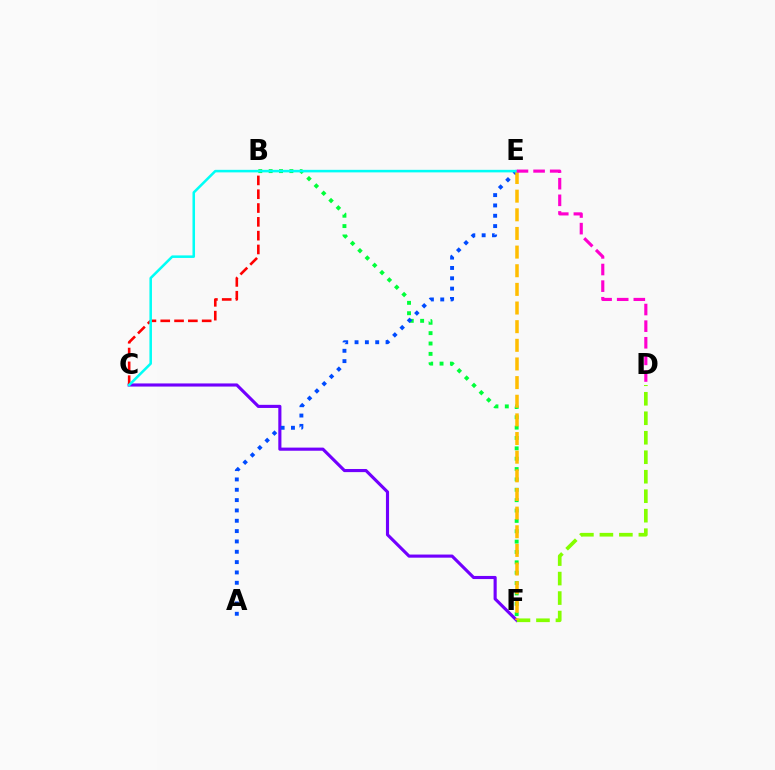{('C', 'F'): [{'color': '#7200ff', 'line_style': 'solid', 'thickness': 2.25}], ('B', 'C'): [{'color': '#ff0000', 'line_style': 'dashed', 'thickness': 1.88}], ('B', 'F'): [{'color': '#00ff39', 'line_style': 'dotted', 'thickness': 2.82}], ('A', 'E'): [{'color': '#004bff', 'line_style': 'dotted', 'thickness': 2.81}], ('D', 'F'): [{'color': '#84ff00', 'line_style': 'dashed', 'thickness': 2.65}], ('E', 'F'): [{'color': '#ffbd00', 'line_style': 'dashed', 'thickness': 2.53}], ('C', 'E'): [{'color': '#00fff6', 'line_style': 'solid', 'thickness': 1.83}], ('D', 'E'): [{'color': '#ff00cf', 'line_style': 'dashed', 'thickness': 2.26}]}